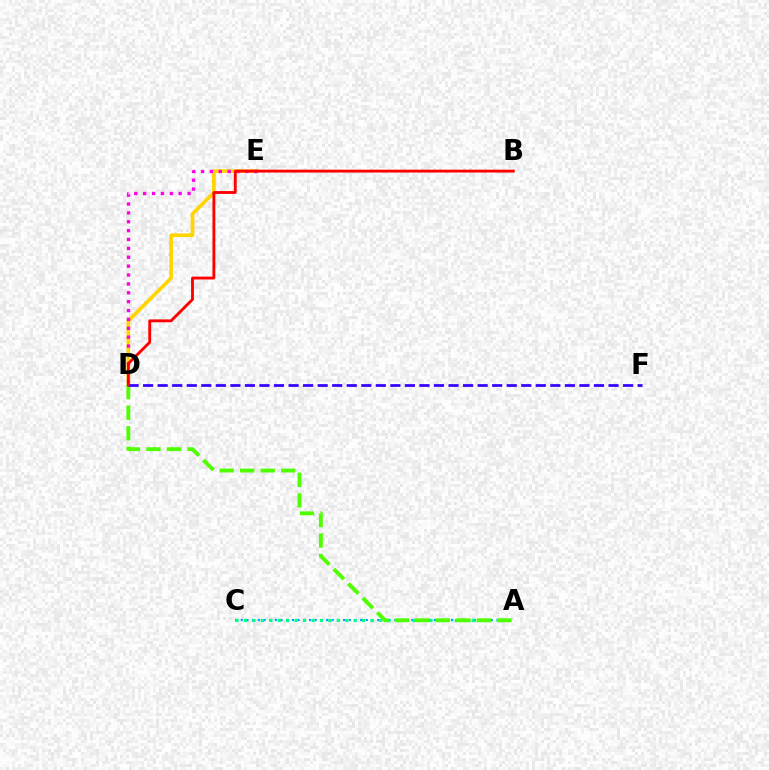{('D', 'E'): [{'color': '#ffd500', 'line_style': 'solid', 'thickness': 2.65}, {'color': '#ff00ed', 'line_style': 'dotted', 'thickness': 2.41}], ('A', 'C'): [{'color': '#009eff', 'line_style': 'dotted', 'thickness': 1.54}, {'color': '#00ff86', 'line_style': 'dotted', 'thickness': 2.29}], ('A', 'D'): [{'color': '#4fff00', 'line_style': 'dashed', 'thickness': 2.79}], ('D', 'F'): [{'color': '#3700ff', 'line_style': 'dashed', 'thickness': 1.98}], ('B', 'D'): [{'color': '#ff0000', 'line_style': 'solid', 'thickness': 2.06}]}